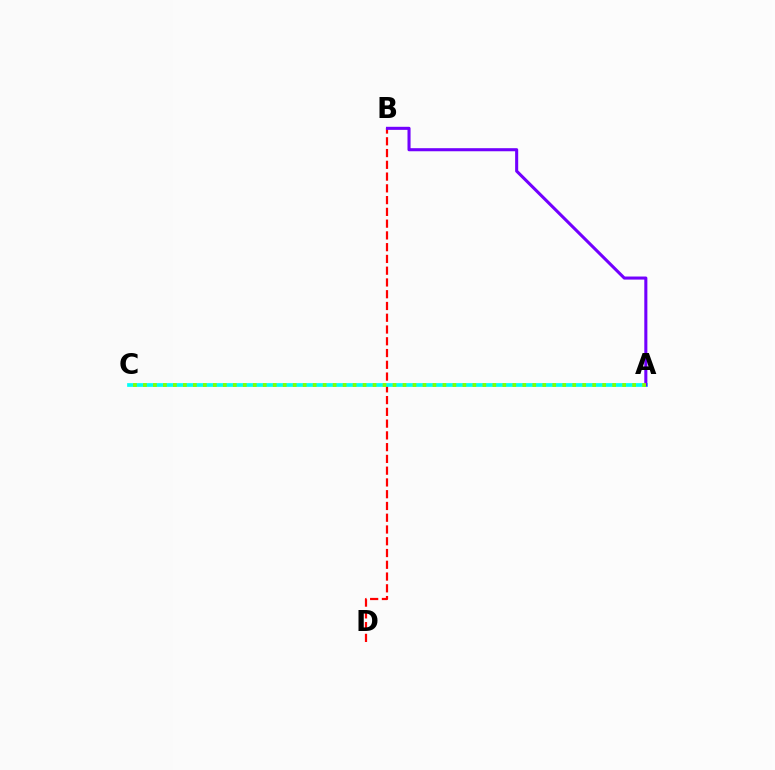{('B', 'D'): [{'color': '#ff0000', 'line_style': 'dashed', 'thickness': 1.6}], ('A', 'C'): [{'color': '#00fff6', 'line_style': 'solid', 'thickness': 2.68}, {'color': '#84ff00', 'line_style': 'dotted', 'thickness': 2.71}], ('A', 'B'): [{'color': '#7200ff', 'line_style': 'solid', 'thickness': 2.21}]}